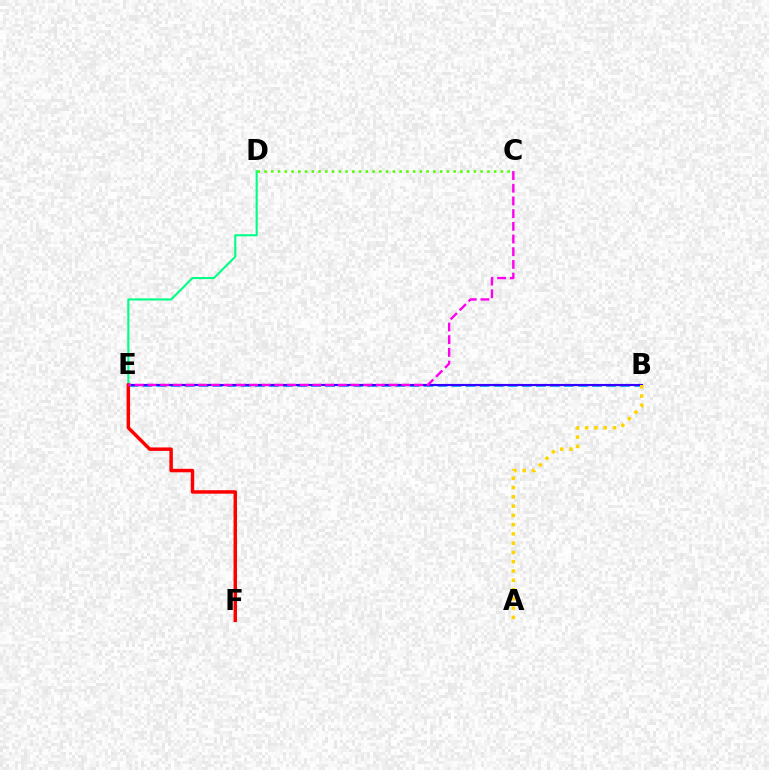{('D', 'E'): [{'color': '#00ff86', 'line_style': 'solid', 'thickness': 1.51}], ('B', 'E'): [{'color': '#009eff', 'line_style': 'dashed', 'thickness': 1.91}, {'color': '#3700ff', 'line_style': 'solid', 'thickness': 1.55}], ('C', 'D'): [{'color': '#4fff00', 'line_style': 'dotted', 'thickness': 1.84}], ('A', 'B'): [{'color': '#ffd500', 'line_style': 'dotted', 'thickness': 2.52}], ('E', 'F'): [{'color': '#ff0000', 'line_style': 'solid', 'thickness': 2.5}], ('C', 'E'): [{'color': '#ff00ed', 'line_style': 'dashed', 'thickness': 1.72}]}